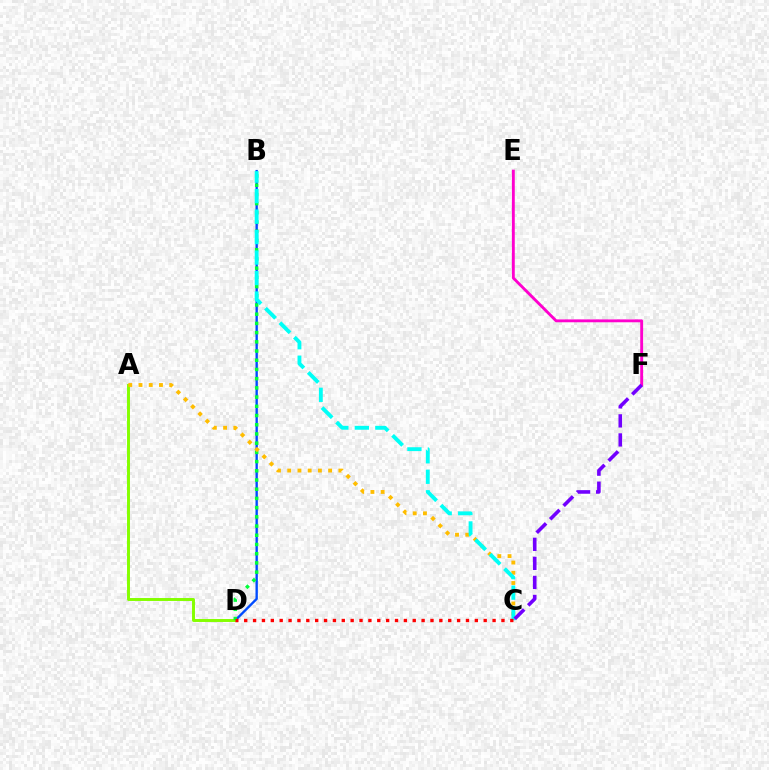{('B', 'D'): [{'color': '#004bff', 'line_style': 'solid', 'thickness': 1.7}, {'color': '#00ff39', 'line_style': 'dotted', 'thickness': 2.5}], ('A', 'D'): [{'color': '#84ff00', 'line_style': 'solid', 'thickness': 2.12}], ('A', 'C'): [{'color': '#ffbd00', 'line_style': 'dotted', 'thickness': 2.78}], ('B', 'C'): [{'color': '#00fff6', 'line_style': 'dashed', 'thickness': 2.78}], ('E', 'F'): [{'color': '#ff00cf', 'line_style': 'solid', 'thickness': 2.07}], ('C', 'F'): [{'color': '#7200ff', 'line_style': 'dashed', 'thickness': 2.59}], ('C', 'D'): [{'color': '#ff0000', 'line_style': 'dotted', 'thickness': 2.41}]}